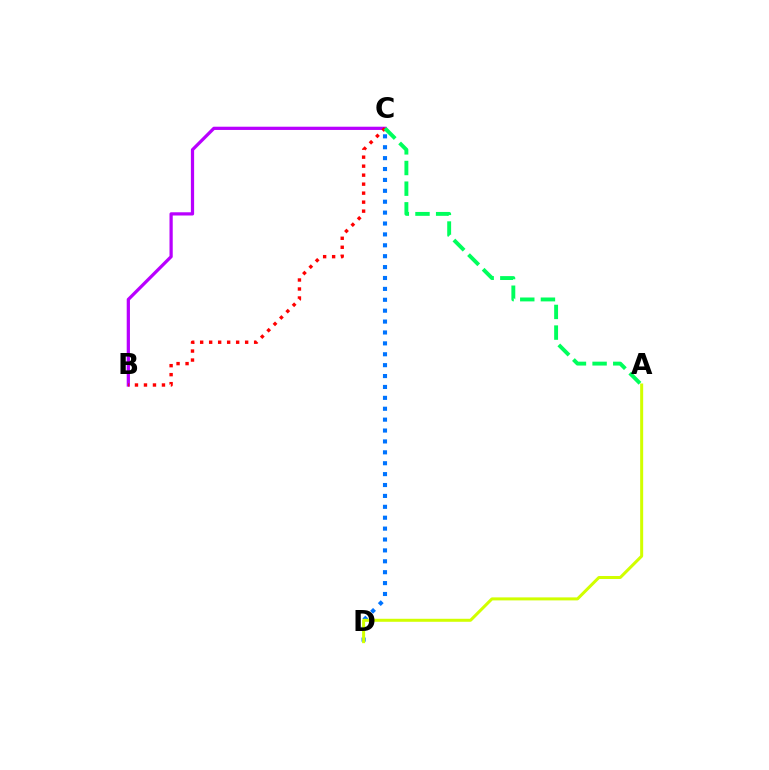{('C', 'D'): [{'color': '#0074ff', 'line_style': 'dotted', 'thickness': 2.96}], ('B', 'C'): [{'color': '#b900ff', 'line_style': 'solid', 'thickness': 2.33}, {'color': '#ff0000', 'line_style': 'dotted', 'thickness': 2.44}], ('A', 'D'): [{'color': '#d1ff00', 'line_style': 'solid', 'thickness': 2.17}], ('A', 'C'): [{'color': '#00ff5c', 'line_style': 'dashed', 'thickness': 2.81}]}